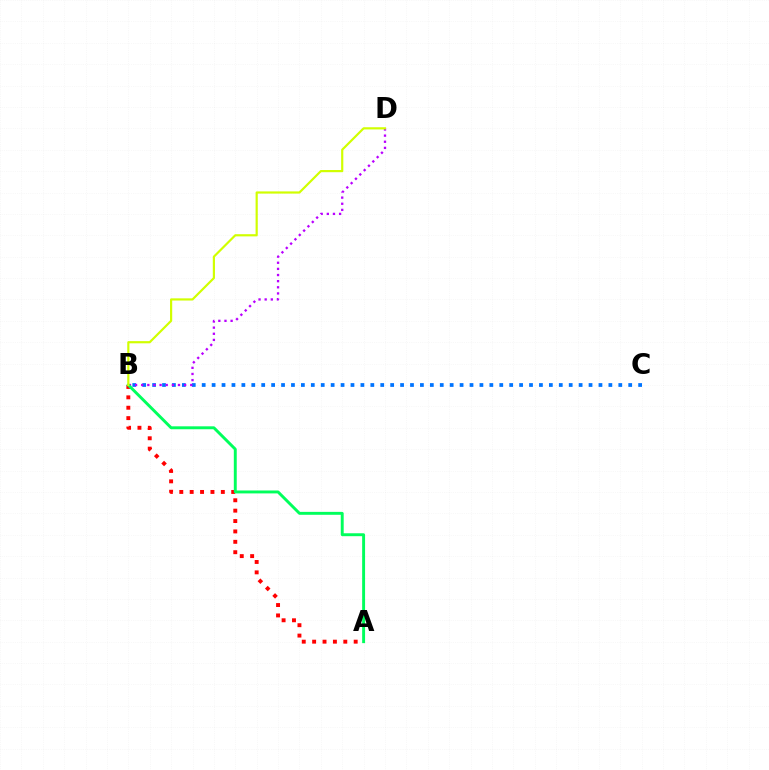{('B', 'C'): [{'color': '#0074ff', 'line_style': 'dotted', 'thickness': 2.7}], ('A', 'B'): [{'color': '#ff0000', 'line_style': 'dotted', 'thickness': 2.82}, {'color': '#00ff5c', 'line_style': 'solid', 'thickness': 2.1}], ('B', 'D'): [{'color': '#b900ff', 'line_style': 'dotted', 'thickness': 1.67}, {'color': '#d1ff00', 'line_style': 'solid', 'thickness': 1.57}]}